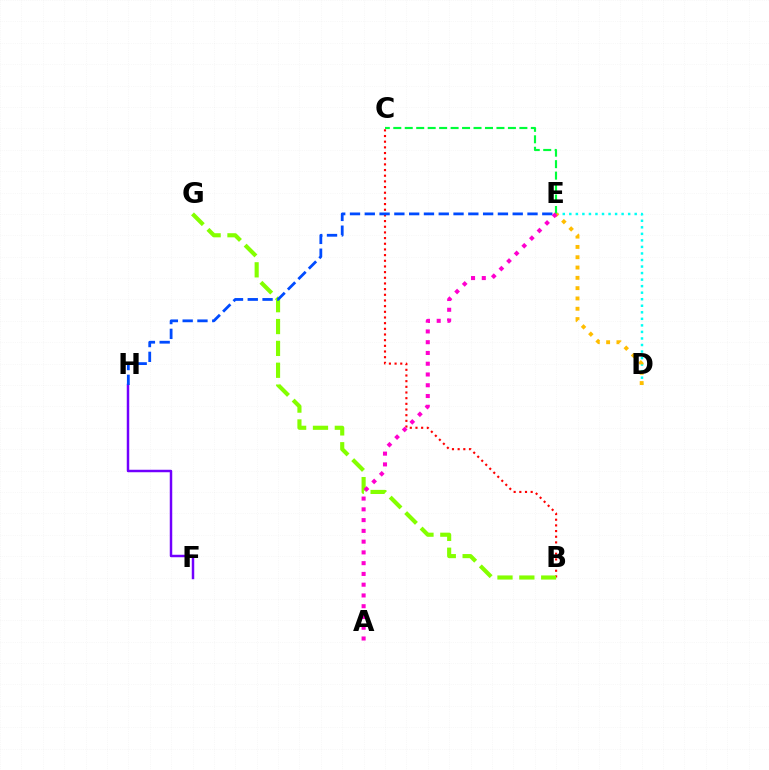{('F', 'H'): [{'color': '#7200ff', 'line_style': 'solid', 'thickness': 1.79}], ('B', 'C'): [{'color': '#ff0000', 'line_style': 'dotted', 'thickness': 1.54}], ('D', 'E'): [{'color': '#00fff6', 'line_style': 'dotted', 'thickness': 1.78}, {'color': '#ffbd00', 'line_style': 'dotted', 'thickness': 2.8}], ('B', 'G'): [{'color': '#84ff00', 'line_style': 'dashed', 'thickness': 2.97}], ('E', 'H'): [{'color': '#004bff', 'line_style': 'dashed', 'thickness': 2.01}], ('C', 'E'): [{'color': '#00ff39', 'line_style': 'dashed', 'thickness': 1.56}], ('A', 'E'): [{'color': '#ff00cf', 'line_style': 'dotted', 'thickness': 2.92}]}